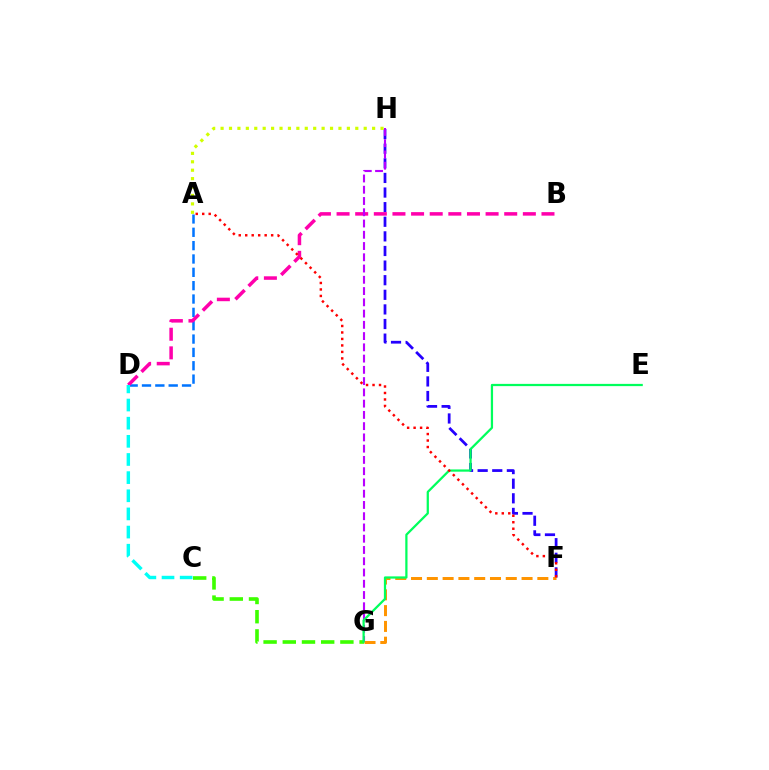{('F', 'H'): [{'color': '#2500ff', 'line_style': 'dashed', 'thickness': 1.98}], ('A', 'D'): [{'color': '#0074ff', 'line_style': 'dashed', 'thickness': 1.81}], ('B', 'D'): [{'color': '#ff00ac', 'line_style': 'dashed', 'thickness': 2.53}], ('C', 'G'): [{'color': '#3dff00', 'line_style': 'dashed', 'thickness': 2.61}], ('G', 'H'): [{'color': '#b900ff', 'line_style': 'dashed', 'thickness': 1.53}], ('A', 'H'): [{'color': '#d1ff00', 'line_style': 'dotted', 'thickness': 2.29}], ('C', 'D'): [{'color': '#00fff6', 'line_style': 'dashed', 'thickness': 2.47}], ('F', 'G'): [{'color': '#ff9400', 'line_style': 'dashed', 'thickness': 2.14}], ('E', 'G'): [{'color': '#00ff5c', 'line_style': 'solid', 'thickness': 1.62}], ('A', 'F'): [{'color': '#ff0000', 'line_style': 'dotted', 'thickness': 1.76}]}